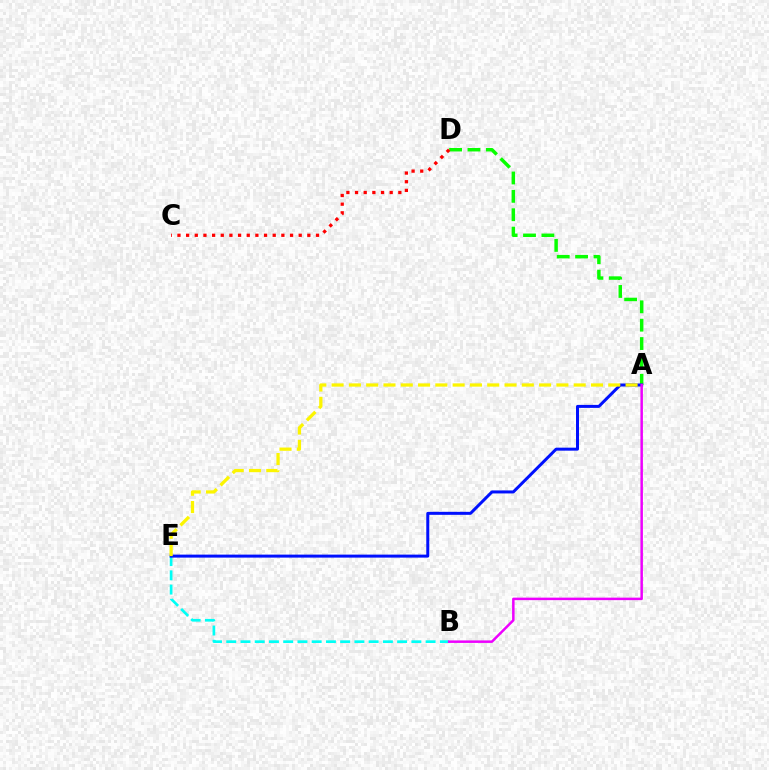{('A', 'D'): [{'color': '#08ff00', 'line_style': 'dashed', 'thickness': 2.5}], ('C', 'D'): [{'color': '#ff0000', 'line_style': 'dotted', 'thickness': 2.35}], ('B', 'E'): [{'color': '#00fff6', 'line_style': 'dashed', 'thickness': 1.93}], ('A', 'E'): [{'color': '#0010ff', 'line_style': 'solid', 'thickness': 2.16}, {'color': '#fcf500', 'line_style': 'dashed', 'thickness': 2.35}], ('A', 'B'): [{'color': '#ee00ff', 'line_style': 'solid', 'thickness': 1.8}]}